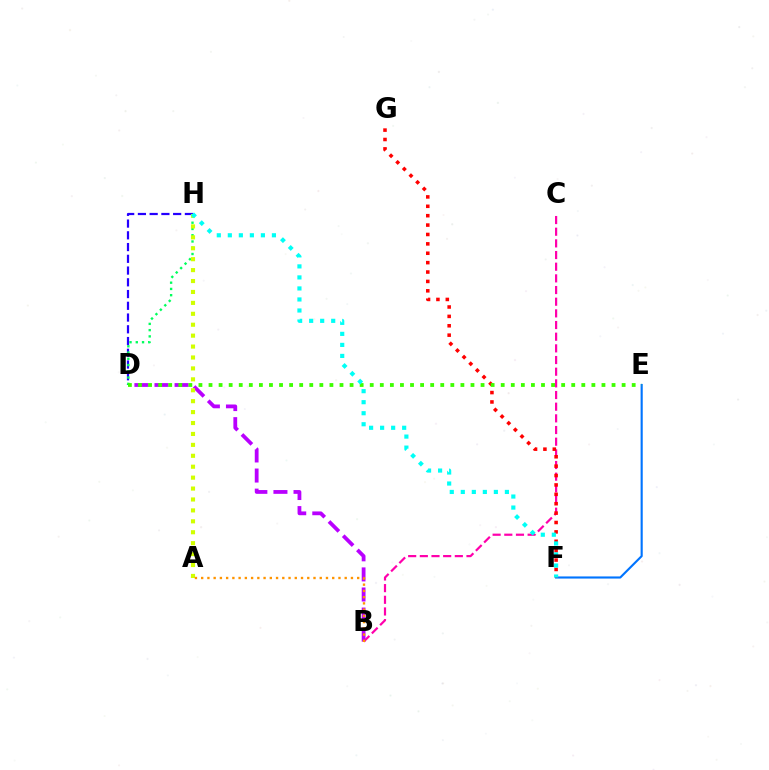{('D', 'H'): [{'color': '#2500ff', 'line_style': 'dashed', 'thickness': 1.6}, {'color': '#00ff5c', 'line_style': 'dotted', 'thickness': 1.7}], ('B', 'D'): [{'color': '#b900ff', 'line_style': 'dashed', 'thickness': 2.73}], ('B', 'C'): [{'color': '#ff00ac', 'line_style': 'dashed', 'thickness': 1.58}], ('E', 'F'): [{'color': '#0074ff', 'line_style': 'solid', 'thickness': 1.54}], ('A', 'H'): [{'color': '#d1ff00', 'line_style': 'dotted', 'thickness': 2.97}], ('F', 'G'): [{'color': '#ff0000', 'line_style': 'dotted', 'thickness': 2.55}], ('A', 'B'): [{'color': '#ff9400', 'line_style': 'dotted', 'thickness': 1.7}], ('D', 'E'): [{'color': '#3dff00', 'line_style': 'dotted', 'thickness': 2.74}], ('F', 'H'): [{'color': '#00fff6', 'line_style': 'dotted', 'thickness': 3.0}]}